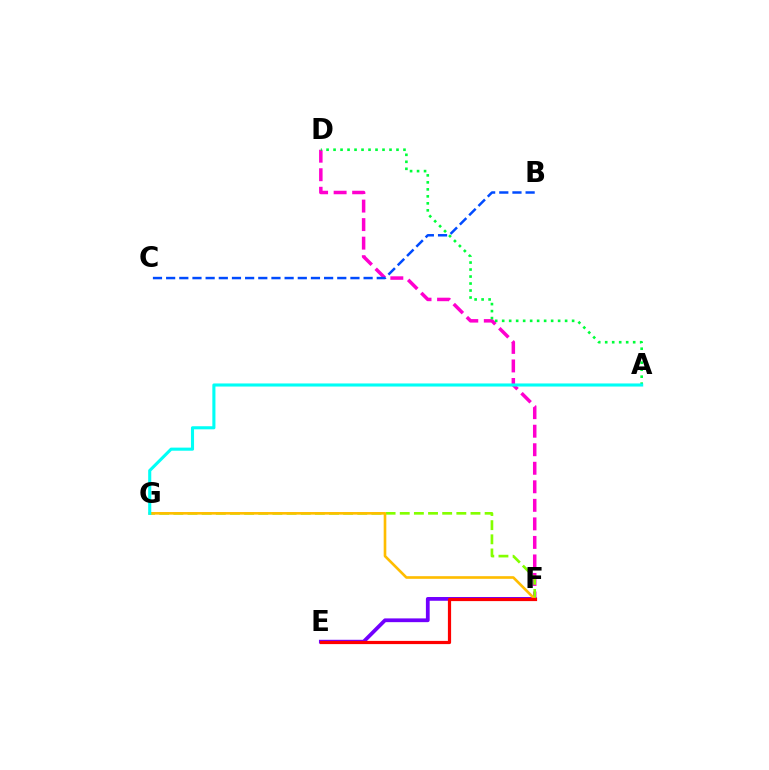{('D', 'F'): [{'color': '#ff00cf', 'line_style': 'dashed', 'thickness': 2.52}], ('E', 'F'): [{'color': '#7200ff', 'line_style': 'solid', 'thickness': 2.71}, {'color': '#ff0000', 'line_style': 'solid', 'thickness': 2.3}], ('B', 'C'): [{'color': '#004bff', 'line_style': 'dashed', 'thickness': 1.79}], ('F', 'G'): [{'color': '#84ff00', 'line_style': 'dashed', 'thickness': 1.92}, {'color': '#ffbd00', 'line_style': 'solid', 'thickness': 1.9}], ('A', 'D'): [{'color': '#00ff39', 'line_style': 'dotted', 'thickness': 1.9}], ('A', 'G'): [{'color': '#00fff6', 'line_style': 'solid', 'thickness': 2.23}]}